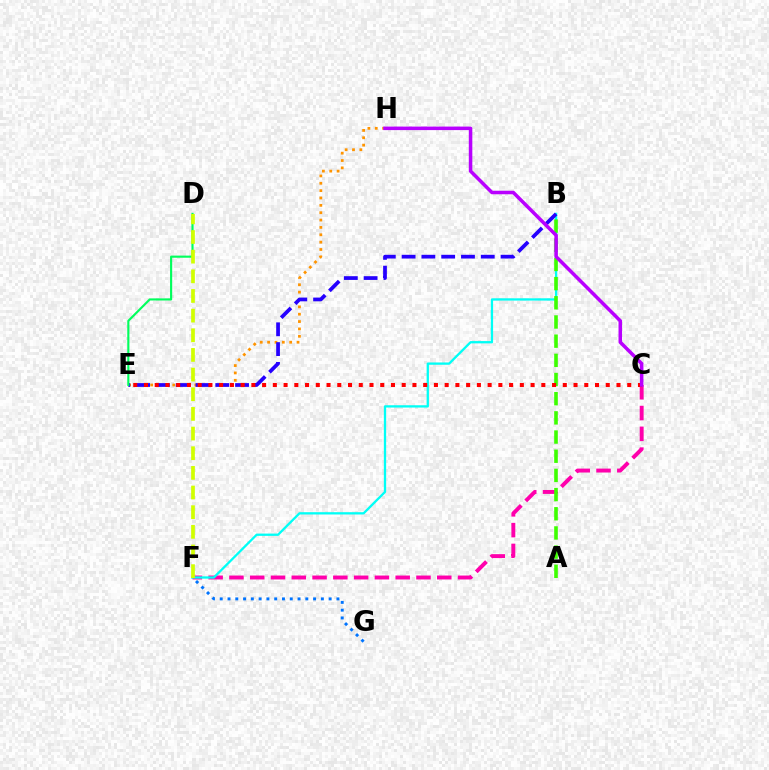{('C', 'F'): [{'color': '#ff00ac', 'line_style': 'dashed', 'thickness': 2.82}], ('B', 'F'): [{'color': '#00fff6', 'line_style': 'solid', 'thickness': 1.65}], ('F', 'G'): [{'color': '#0074ff', 'line_style': 'dotted', 'thickness': 2.11}], ('E', 'H'): [{'color': '#ff9400', 'line_style': 'dotted', 'thickness': 2.0}], ('A', 'B'): [{'color': '#3dff00', 'line_style': 'dashed', 'thickness': 2.61}], ('B', 'E'): [{'color': '#2500ff', 'line_style': 'dashed', 'thickness': 2.69}], ('C', 'E'): [{'color': '#ff0000', 'line_style': 'dotted', 'thickness': 2.92}], ('C', 'H'): [{'color': '#b900ff', 'line_style': 'solid', 'thickness': 2.54}], ('D', 'E'): [{'color': '#00ff5c', 'line_style': 'solid', 'thickness': 1.54}], ('D', 'F'): [{'color': '#d1ff00', 'line_style': 'dashed', 'thickness': 2.67}]}